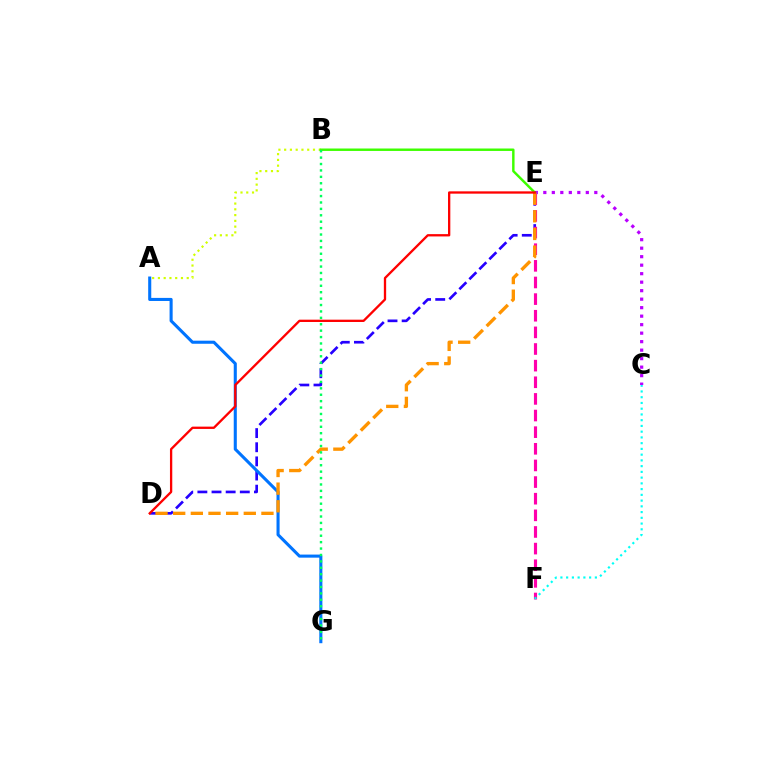{('D', 'E'): [{'color': '#2500ff', 'line_style': 'dashed', 'thickness': 1.92}, {'color': '#ff9400', 'line_style': 'dashed', 'thickness': 2.4}, {'color': '#ff0000', 'line_style': 'solid', 'thickness': 1.66}], ('E', 'F'): [{'color': '#ff00ac', 'line_style': 'dashed', 'thickness': 2.26}], ('A', 'B'): [{'color': '#d1ff00', 'line_style': 'dotted', 'thickness': 1.57}], ('C', 'E'): [{'color': '#b900ff', 'line_style': 'dotted', 'thickness': 2.31}], ('C', 'F'): [{'color': '#00fff6', 'line_style': 'dotted', 'thickness': 1.56}], ('B', 'E'): [{'color': '#3dff00', 'line_style': 'solid', 'thickness': 1.76}], ('A', 'G'): [{'color': '#0074ff', 'line_style': 'solid', 'thickness': 2.22}], ('B', 'G'): [{'color': '#00ff5c', 'line_style': 'dotted', 'thickness': 1.74}]}